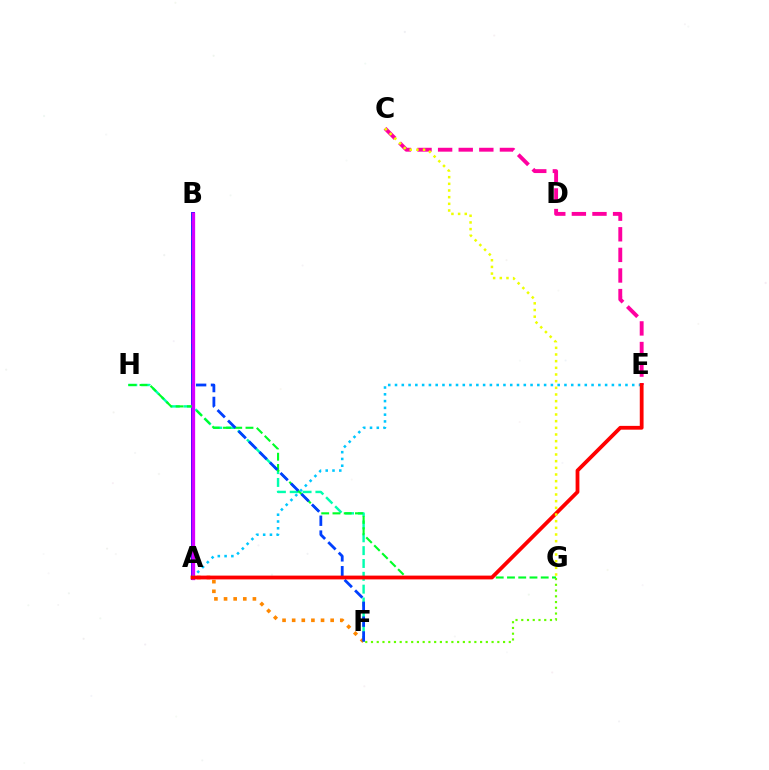{('C', 'E'): [{'color': '#ff00a0', 'line_style': 'dashed', 'thickness': 2.8}], ('A', 'B'): [{'color': '#4f00ff', 'line_style': 'solid', 'thickness': 2.82}, {'color': '#d600ff', 'line_style': 'solid', 'thickness': 2.36}], ('F', 'H'): [{'color': '#00ffaf', 'line_style': 'dashed', 'thickness': 1.74}], ('G', 'H'): [{'color': '#00ff27', 'line_style': 'dashed', 'thickness': 1.53}], ('F', 'G'): [{'color': '#66ff00', 'line_style': 'dotted', 'thickness': 1.56}], ('A', 'F'): [{'color': '#ff8800', 'line_style': 'dotted', 'thickness': 2.61}], ('B', 'F'): [{'color': '#003fff', 'line_style': 'dashed', 'thickness': 2.01}], ('A', 'E'): [{'color': '#00c7ff', 'line_style': 'dotted', 'thickness': 1.84}, {'color': '#ff0000', 'line_style': 'solid', 'thickness': 2.73}], ('C', 'G'): [{'color': '#eeff00', 'line_style': 'dotted', 'thickness': 1.81}]}